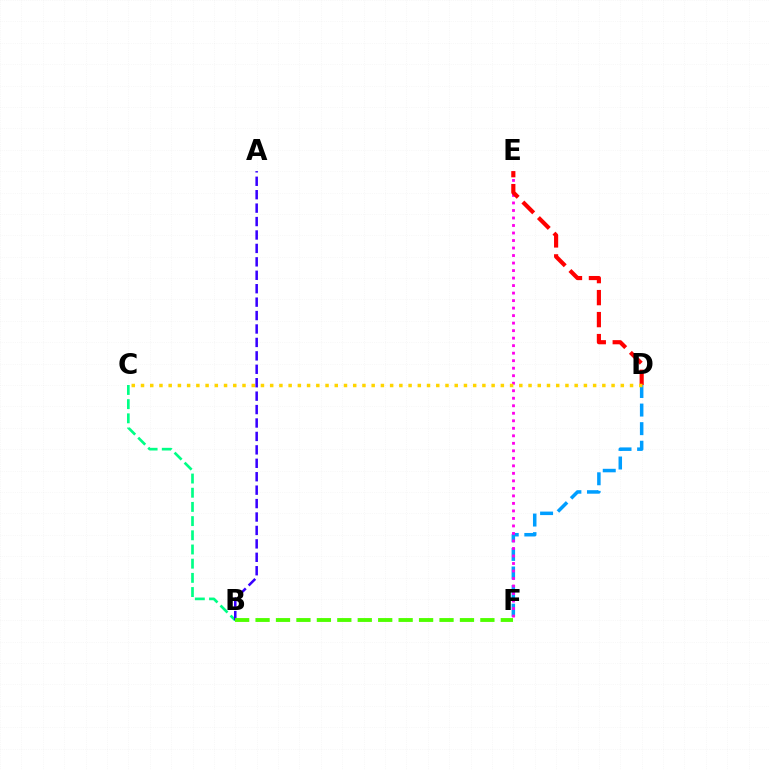{('D', 'F'): [{'color': '#009eff', 'line_style': 'dashed', 'thickness': 2.52}], ('B', 'C'): [{'color': '#00ff86', 'line_style': 'dashed', 'thickness': 1.93}], ('E', 'F'): [{'color': '#ff00ed', 'line_style': 'dotted', 'thickness': 2.04}], ('A', 'B'): [{'color': '#3700ff', 'line_style': 'dashed', 'thickness': 1.82}], ('B', 'F'): [{'color': '#4fff00', 'line_style': 'dashed', 'thickness': 2.78}], ('D', 'E'): [{'color': '#ff0000', 'line_style': 'dashed', 'thickness': 2.99}], ('C', 'D'): [{'color': '#ffd500', 'line_style': 'dotted', 'thickness': 2.51}]}